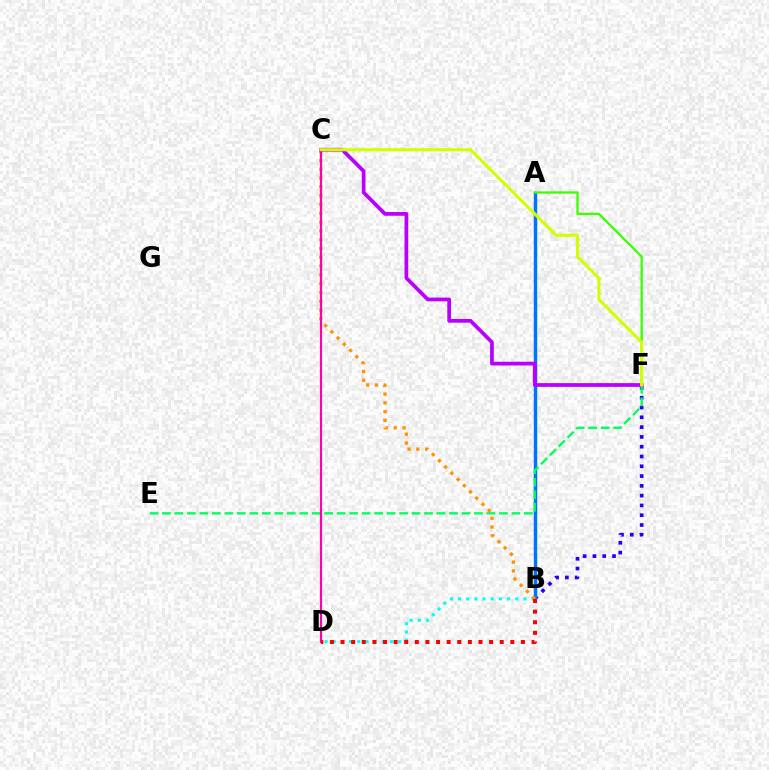{('B', 'F'): [{'color': '#2500ff', 'line_style': 'dotted', 'thickness': 2.66}], ('B', 'D'): [{'color': '#00fff6', 'line_style': 'dotted', 'thickness': 2.22}, {'color': '#ff0000', 'line_style': 'dotted', 'thickness': 2.88}], ('A', 'B'): [{'color': '#0074ff', 'line_style': 'solid', 'thickness': 2.48}], ('E', 'F'): [{'color': '#00ff5c', 'line_style': 'dashed', 'thickness': 1.7}], ('B', 'C'): [{'color': '#ff9400', 'line_style': 'dotted', 'thickness': 2.39}], ('C', 'D'): [{'color': '#ff00ac', 'line_style': 'solid', 'thickness': 1.56}], ('C', 'F'): [{'color': '#b900ff', 'line_style': 'solid', 'thickness': 2.69}, {'color': '#d1ff00', 'line_style': 'solid', 'thickness': 2.22}], ('A', 'F'): [{'color': '#3dff00', 'line_style': 'solid', 'thickness': 1.65}]}